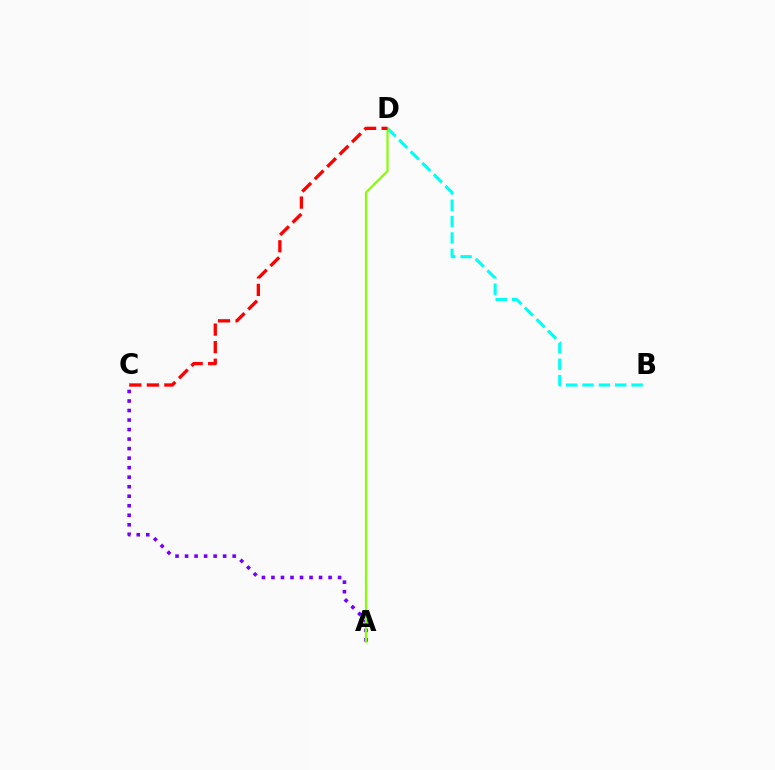{('B', 'D'): [{'color': '#00fff6', 'line_style': 'dashed', 'thickness': 2.22}], ('A', 'C'): [{'color': '#7200ff', 'line_style': 'dotted', 'thickness': 2.59}], ('A', 'D'): [{'color': '#84ff00', 'line_style': 'solid', 'thickness': 1.55}], ('C', 'D'): [{'color': '#ff0000', 'line_style': 'dashed', 'thickness': 2.38}]}